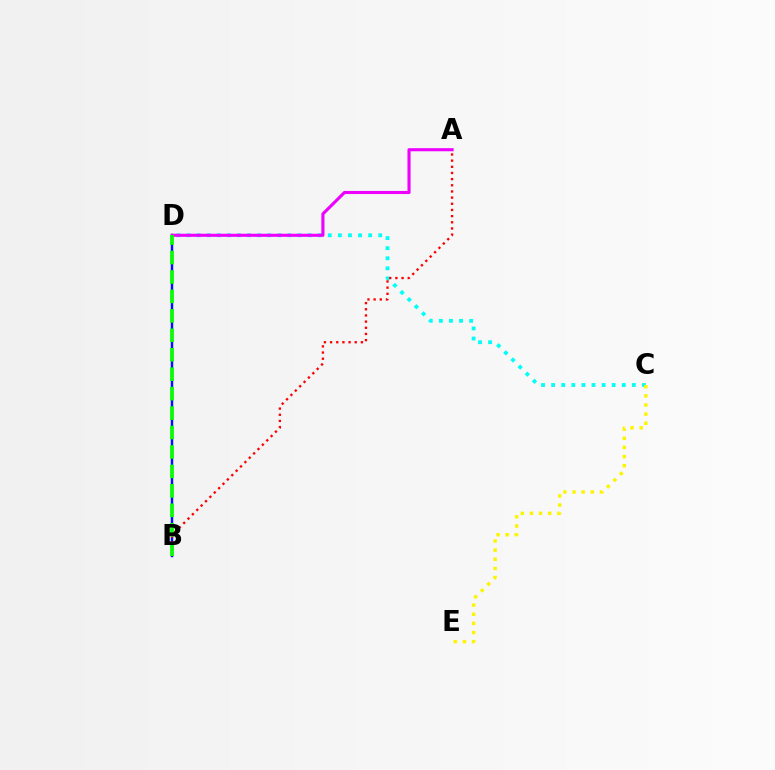{('B', 'D'): [{'color': '#0010ff', 'line_style': 'solid', 'thickness': 1.76}, {'color': '#08ff00', 'line_style': 'dashed', 'thickness': 2.64}], ('C', 'D'): [{'color': '#00fff6', 'line_style': 'dotted', 'thickness': 2.74}], ('C', 'E'): [{'color': '#fcf500', 'line_style': 'dotted', 'thickness': 2.48}], ('A', 'B'): [{'color': '#ff0000', 'line_style': 'dotted', 'thickness': 1.68}], ('A', 'D'): [{'color': '#ee00ff', 'line_style': 'solid', 'thickness': 2.23}]}